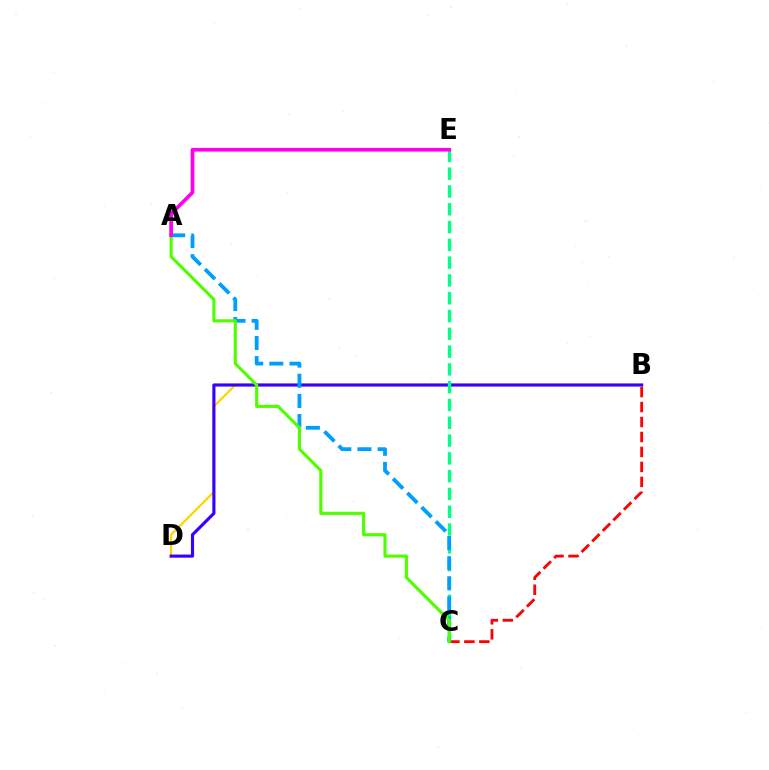{('B', 'C'): [{'color': '#ff0000', 'line_style': 'dashed', 'thickness': 2.03}], ('B', 'D'): [{'color': '#ffd500', 'line_style': 'solid', 'thickness': 1.63}, {'color': '#3700ff', 'line_style': 'solid', 'thickness': 2.25}], ('C', 'E'): [{'color': '#00ff86', 'line_style': 'dashed', 'thickness': 2.42}], ('A', 'C'): [{'color': '#009eff', 'line_style': 'dashed', 'thickness': 2.74}, {'color': '#4fff00', 'line_style': 'solid', 'thickness': 2.25}], ('A', 'E'): [{'color': '#ff00ed', 'line_style': 'solid', 'thickness': 2.65}]}